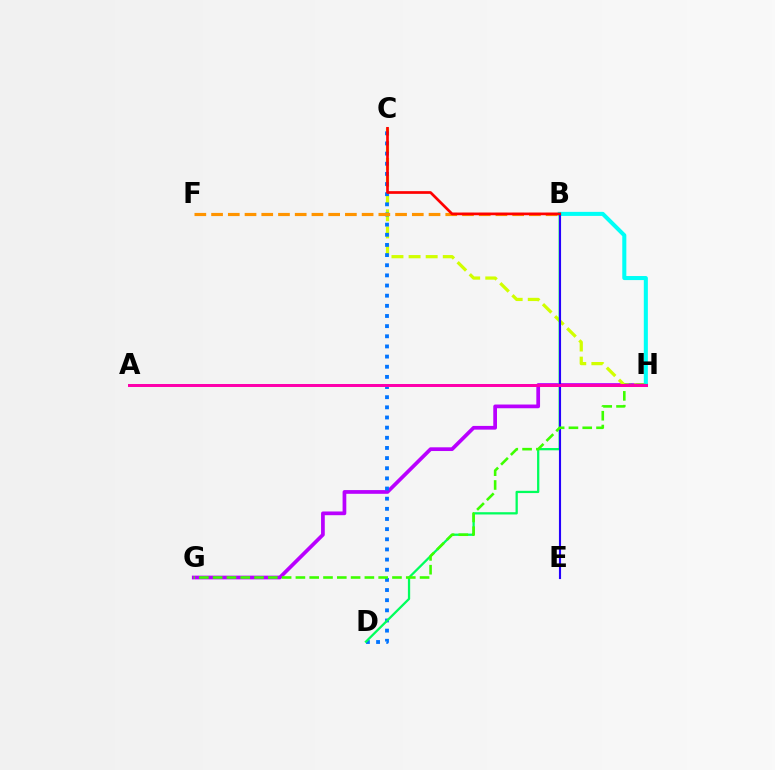{('G', 'H'): [{'color': '#b900ff', 'line_style': 'solid', 'thickness': 2.68}, {'color': '#3dff00', 'line_style': 'dashed', 'thickness': 1.87}], ('C', 'H'): [{'color': '#d1ff00', 'line_style': 'dashed', 'thickness': 2.32}], ('C', 'D'): [{'color': '#0074ff', 'line_style': 'dotted', 'thickness': 2.76}], ('B', 'D'): [{'color': '#00ff5c', 'line_style': 'solid', 'thickness': 1.63}], ('B', 'H'): [{'color': '#00fff6', 'line_style': 'solid', 'thickness': 2.92}], ('B', 'F'): [{'color': '#ff9400', 'line_style': 'dashed', 'thickness': 2.27}], ('B', 'E'): [{'color': '#2500ff', 'line_style': 'solid', 'thickness': 1.53}], ('B', 'C'): [{'color': '#ff0000', 'line_style': 'solid', 'thickness': 1.95}], ('A', 'H'): [{'color': '#ff00ac', 'line_style': 'solid', 'thickness': 2.15}]}